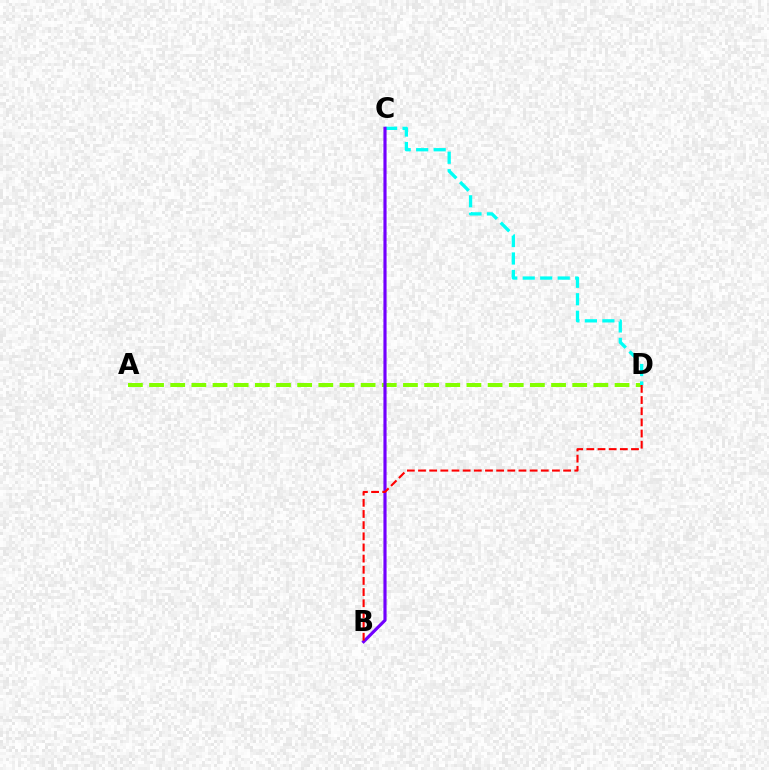{('A', 'D'): [{'color': '#84ff00', 'line_style': 'dashed', 'thickness': 2.87}], ('C', 'D'): [{'color': '#00fff6', 'line_style': 'dashed', 'thickness': 2.38}], ('B', 'C'): [{'color': '#7200ff', 'line_style': 'solid', 'thickness': 2.27}], ('B', 'D'): [{'color': '#ff0000', 'line_style': 'dashed', 'thickness': 1.52}]}